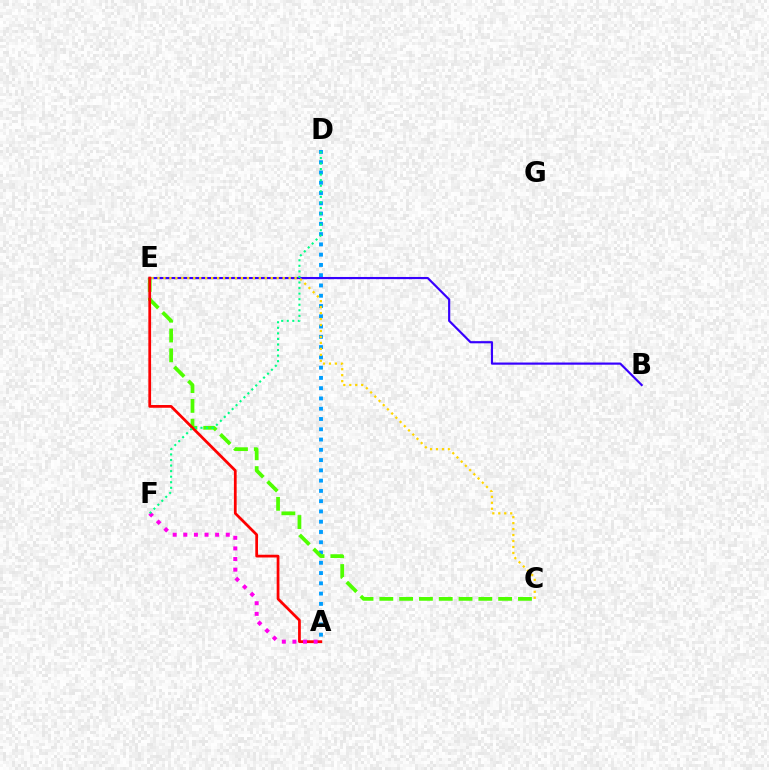{('A', 'D'): [{'color': '#009eff', 'line_style': 'dotted', 'thickness': 2.79}], ('C', 'E'): [{'color': '#4fff00', 'line_style': 'dashed', 'thickness': 2.69}, {'color': '#ffd500', 'line_style': 'dotted', 'thickness': 1.62}], ('B', 'E'): [{'color': '#3700ff', 'line_style': 'solid', 'thickness': 1.56}], ('A', 'E'): [{'color': '#ff0000', 'line_style': 'solid', 'thickness': 1.98}], ('A', 'F'): [{'color': '#ff00ed', 'line_style': 'dotted', 'thickness': 2.88}], ('D', 'F'): [{'color': '#00ff86', 'line_style': 'dotted', 'thickness': 1.51}]}